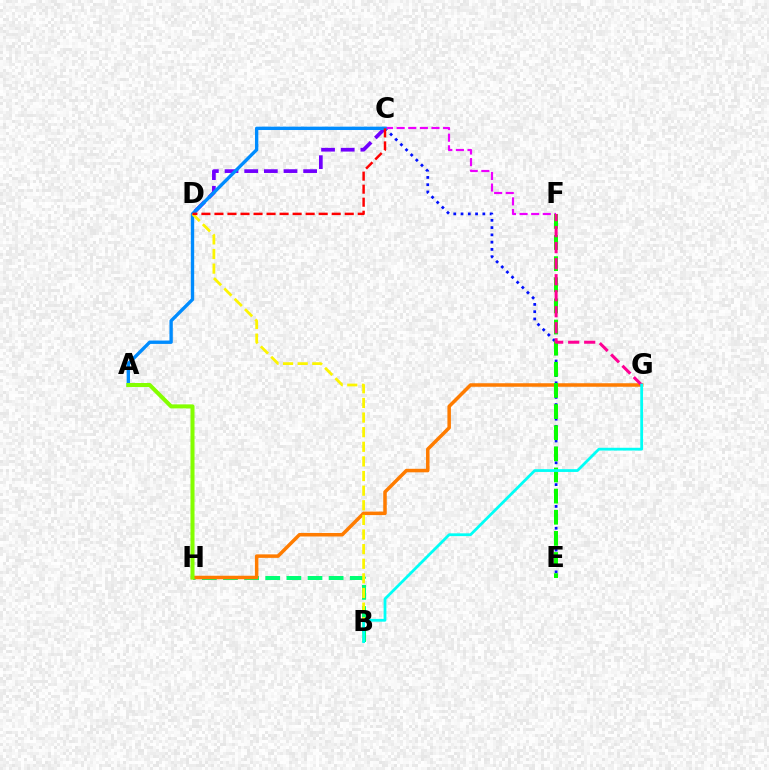{('C', 'E'): [{'color': '#0010ff', 'line_style': 'dotted', 'thickness': 1.98}], ('B', 'H'): [{'color': '#00ff74', 'line_style': 'dashed', 'thickness': 2.87}], ('G', 'H'): [{'color': '#ff7c00', 'line_style': 'solid', 'thickness': 2.53}], ('C', 'D'): [{'color': '#7200ff', 'line_style': 'dashed', 'thickness': 2.67}, {'color': '#ff0000', 'line_style': 'dashed', 'thickness': 1.77}], ('C', 'F'): [{'color': '#ee00ff', 'line_style': 'dashed', 'thickness': 1.58}], ('A', 'C'): [{'color': '#008cff', 'line_style': 'solid', 'thickness': 2.42}], ('B', 'D'): [{'color': '#fcf500', 'line_style': 'dashed', 'thickness': 1.99}], ('E', 'F'): [{'color': '#08ff00', 'line_style': 'dashed', 'thickness': 2.87}], ('F', 'G'): [{'color': '#ff0094', 'line_style': 'dashed', 'thickness': 2.18}], ('A', 'H'): [{'color': '#84ff00', 'line_style': 'solid', 'thickness': 2.9}], ('B', 'G'): [{'color': '#00fff6', 'line_style': 'solid', 'thickness': 2.0}]}